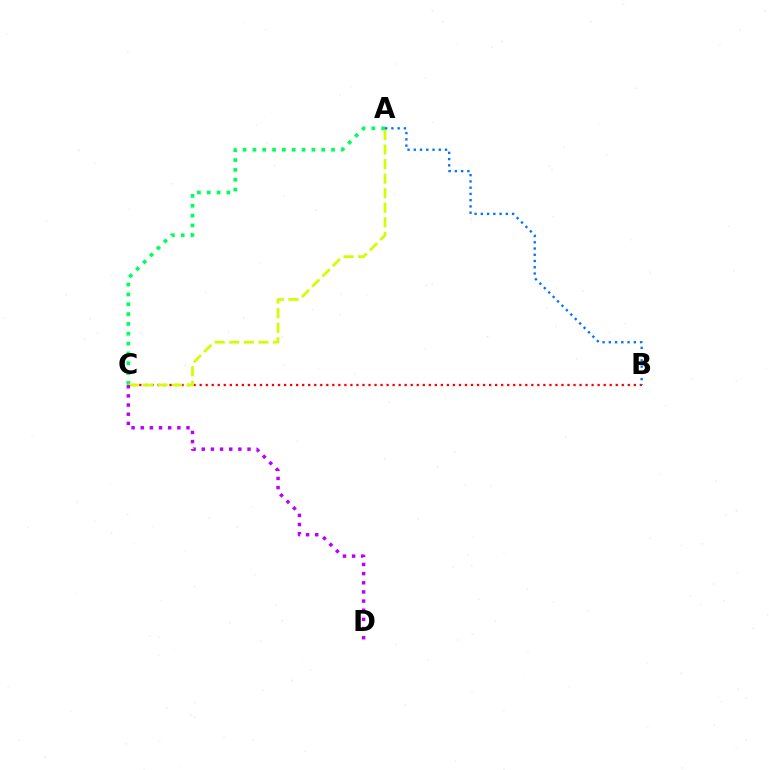{('B', 'C'): [{'color': '#ff0000', 'line_style': 'dotted', 'thickness': 1.64}], ('A', 'B'): [{'color': '#0074ff', 'line_style': 'dotted', 'thickness': 1.7}], ('A', 'C'): [{'color': '#00ff5c', 'line_style': 'dotted', 'thickness': 2.67}, {'color': '#d1ff00', 'line_style': 'dashed', 'thickness': 1.98}], ('C', 'D'): [{'color': '#b900ff', 'line_style': 'dotted', 'thickness': 2.49}]}